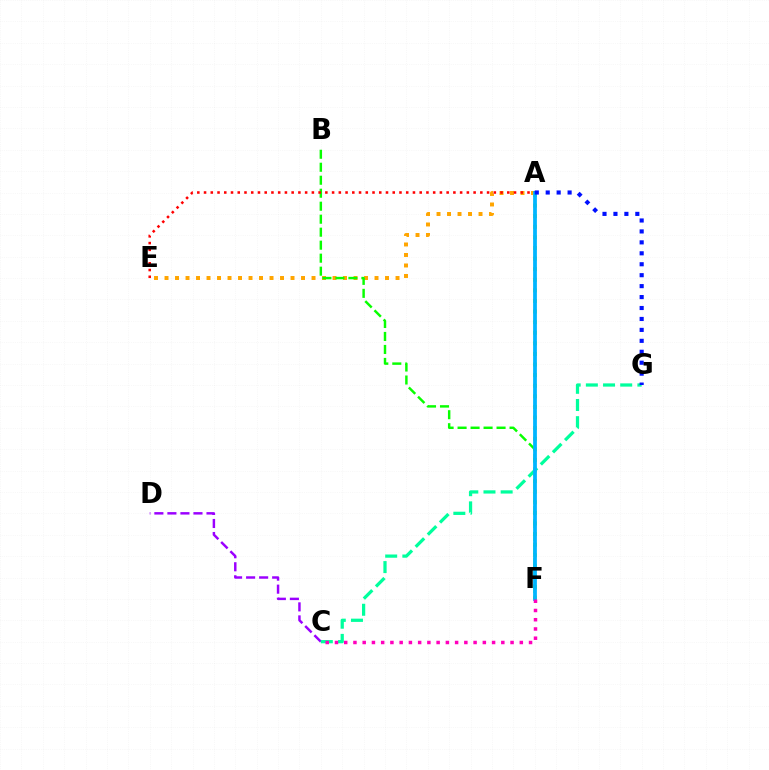{('A', 'E'): [{'color': '#ffa500', 'line_style': 'dotted', 'thickness': 2.85}, {'color': '#ff0000', 'line_style': 'dotted', 'thickness': 1.83}], ('A', 'F'): [{'color': '#b3ff00', 'line_style': 'dotted', 'thickness': 2.88}, {'color': '#00b5ff', 'line_style': 'solid', 'thickness': 2.71}], ('C', 'D'): [{'color': '#9b00ff', 'line_style': 'dashed', 'thickness': 1.77}], ('B', 'F'): [{'color': '#08ff00', 'line_style': 'dashed', 'thickness': 1.76}], ('C', 'G'): [{'color': '#00ff9d', 'line_style': 'dashed', 'thickness': 2.33}], ('A', 'G'): [{'color': '#0010ff', 'line_style': 'dotted', 'thickness': 2.97}], ('C', 'F'): [{'color': '#ff00bd', 'line_style': 'dotted', 'thickness': 2.51}]}